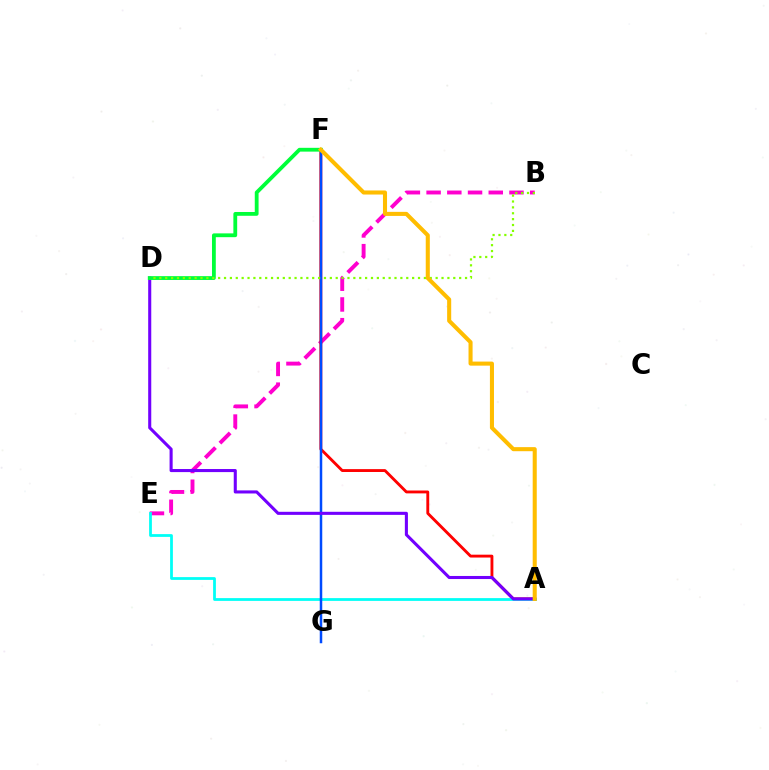{('B', 'E'): [{'color': '#ff00cf', 'line_style': 'dashed', 'thickness': 2.81}], ('A', 'F'): [{'color': '#ff0000', 'line_style': 'solid', 'thickness': 2.06}, {'color': '#ffbd00', 'line_style': 'solid', 'thickness': 2.92}], ('A', 'E'): [{'color': '#00fff6', 'line_style': 'solid', 'thickness': 2.0}], ('F', 'G'): [{'color': '#004bff', 'line_style': 'solid', 'thickness': 1.8}], ('A', 'D'): [{'color': '#7200ff', 'line_style': 'solid', 'thickness': 2.21}], ('D', 'F'): [{'color': '#00ff39', 'line_style': 'solid', 'thickness': 2.74}], ('B', 'D'): [{'color': '#84ff00', 'line_style': 'dotted', 'thickness': 1.6}]}